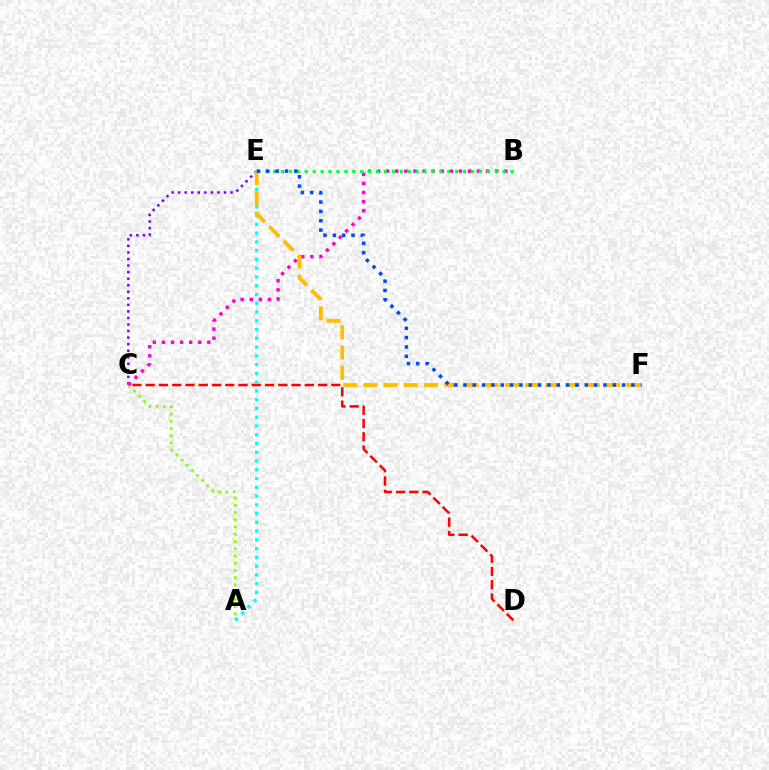{('A', 'C'): [{'color': '#84ff00', 'line_style': 'dotted', 'thickness': 1.97}], ('C', 'D'): [{'color': '#ff0000', 'line_style': 'dashed', 'thickness': 1.8}], ('A', 'E'): [{'color': '#00fff6', 'line_style': 'dotted', 'thickness': 2.38}], ('C', 'E'): [{'color': '#7200ff', 'line_style': 'dotted', 'thickness': 1.78}], ('B', 'C'): [{'color': '#ff00cf', 'line_style': 'dotted', 'thickness': 2.47}], ('B', 'E'): [{'color': '#00ff39', 'line_style': 'dotted', 'thickness': 2.15}], ('E', 'F'): [{'color': '#ffbd00', 'line_style': 'dashed', 'thickness': 2.75}, {'color': '#004bff', 'line_style': 'dotted', 'thickness': 2.54}]}